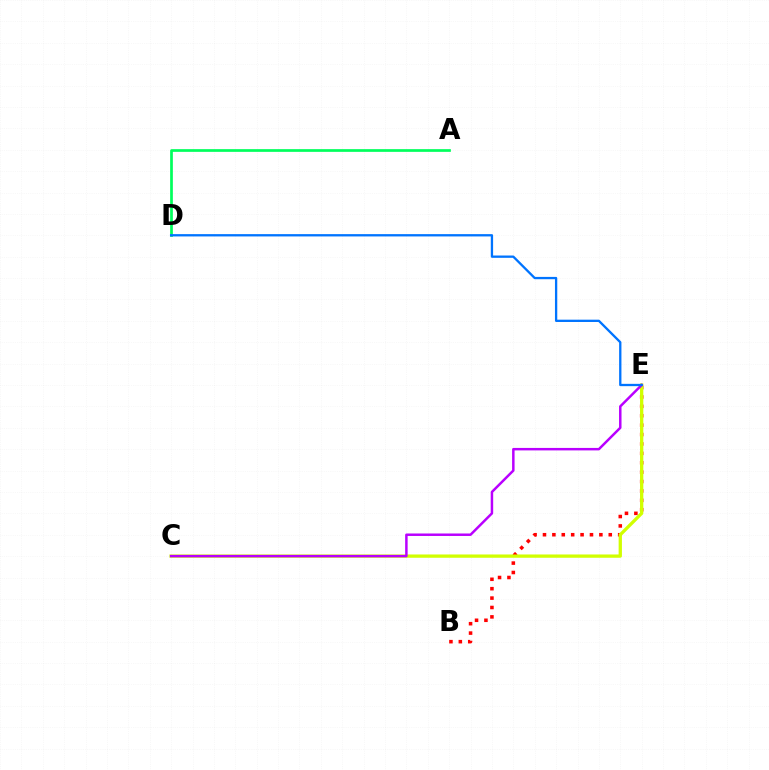{('B', 'E'): [{'color': '#ff0000', 'line_style': 'dotted', 'thickness': 2.55}], ('A', 'D'): [{'color': '#00ff5c', 'line_style': 'solid', 'thickness': 1.95}], ('C', 'E'): [{'color': '#d1ff00', 'line_style': 'solid', 'thickness': 2.37}, {'color': '#b900ff', 'line_style': 'solid', 'thickness': 1.78}], ('D', 'E'): [{'color': '#0074ff', 'line_style': 'solid', 'thickness': 1.66}]}